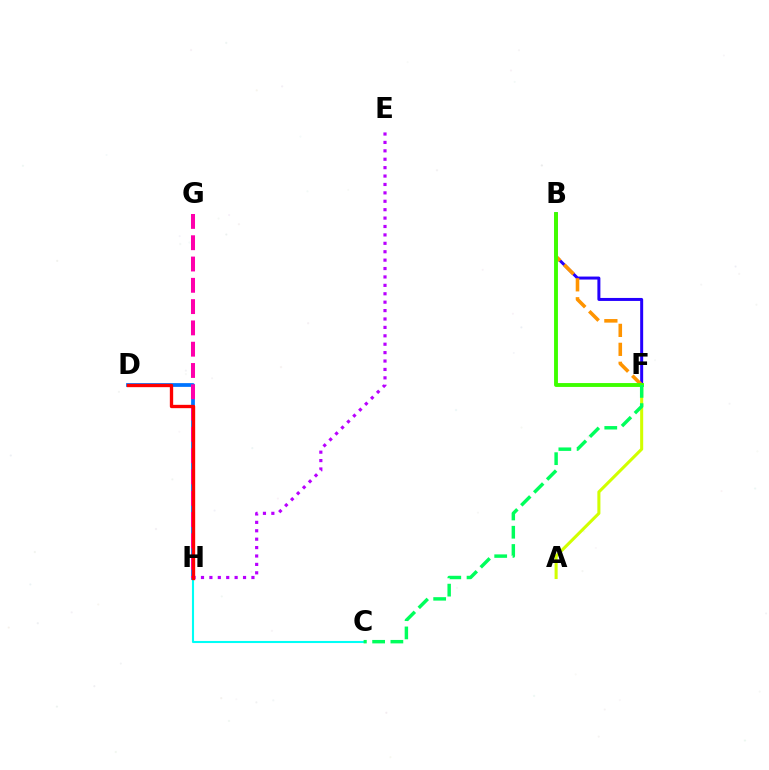{('D', 'H'): [{'color': '#0074ff', 'line_style': 'solid', 'thickness': 2.7}, {'color': '#ff0000', 'line_style': 'solid', 'thickness': 2.4}], ('C', 'H'): [{'color': '#00fff6', 'line_style': 'solid', 'thickness': 1.51}], ('B', 'F'): [{'color': '#2500ff', 'line_style': 'solid', 'thickness': 2.16}, {'color': '#ff9400', 'line_style': 'dashed', 'thickness': 2.57}, {'color': '#3dff00', 'line_style': 'solid', 'thickness': 2.79}], ('G', 'H'): [{'color': '#ff00ac', 'line_style': 'dashed', 'thickness': 2.89}], ('E', 'H'): [{'color': '#b900ff', 'line_style': 'dotted', 'thickness': 2.28}], ('A', 'F'): [{'color': '#d1ff00', 'line_style': 'solid', 'thickness': 2.2}], ('C', 'F'): [{'color': '#00ff5c', 'line_style': 'dashed', 'thickness': 2.48}]}